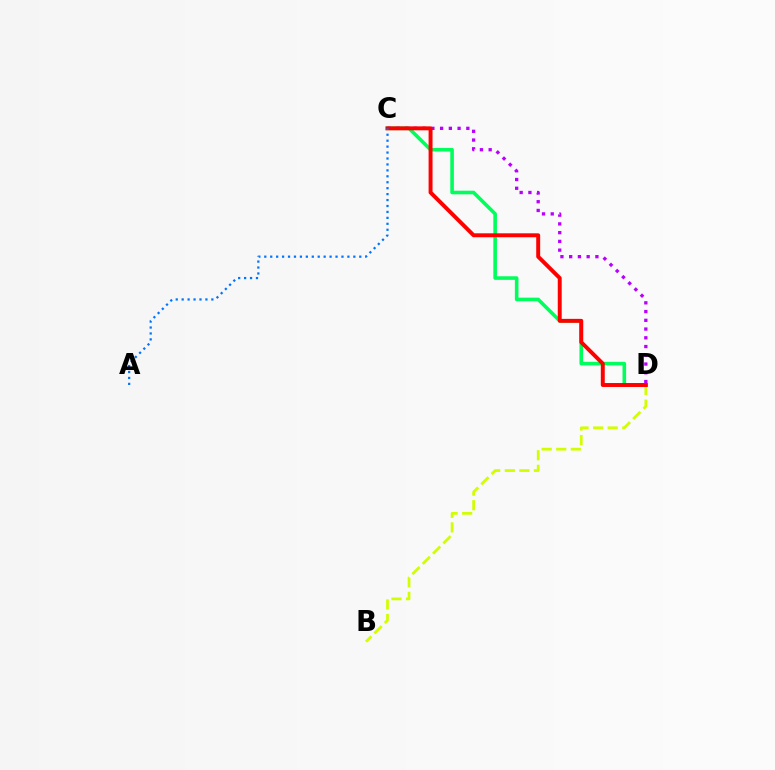{('C', 'D'): [{'color': '#00ff5c', 'line_style': 'solid', 'thickness': 2.59}, {'color': '#b900ff', 'line_style': 'dotted', 'thickness': 2.38}, {'color': '#ff0000', 'line_style': 'solid', 'thickness': 2.84}], ('B', 'D'): [{'color': '#d1ff00', 'line_style': 'dashed', 'thickness': 1.98}], ('A', 'C'): [{'color': '#0074ff', 'line_style': 'dotted', 'thickness': 1.61}]}